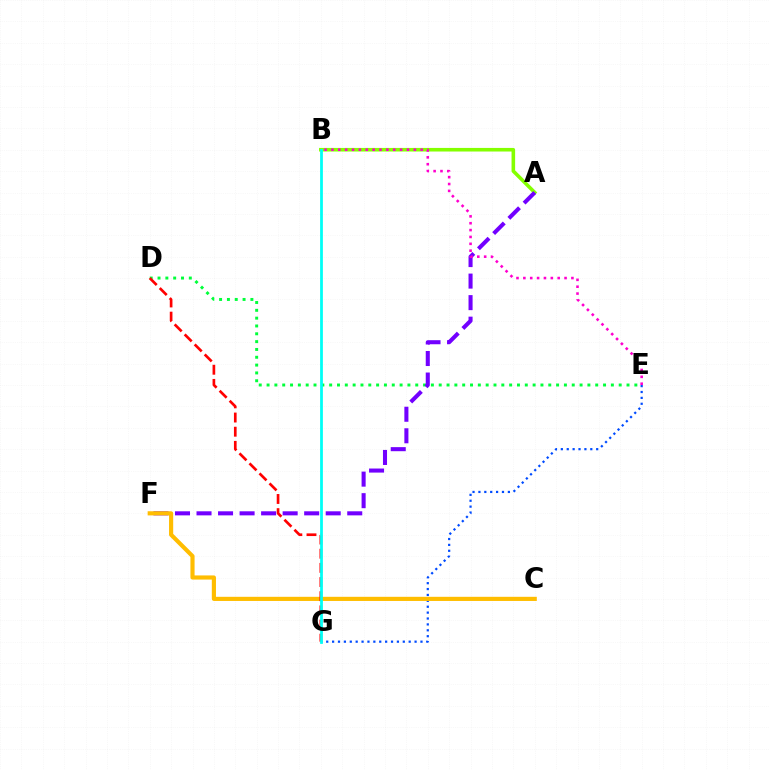{('E', 'G'): [{'color': '#004bff', 'line_style': 'dotted', 'thickness': 1.6}], ('A', 'B'): [{'color': '#84ff00', 'line_style': 'solid', 'thickness': 2.58}], ('D', 'E'): [{'color': '#00ff39', 'line_style': 'dotted', 'thickness': 2.13}], ('A', 'F'): [{'color': '#7200ff', 'line_style': 'dashed', 'thickness': 2.93}], ('C', 'F'): [{'color': '#ffbd00', 'line_style': 'solid', 'thickness': 2.99}], ('D', 'G'): [{'color': '#ff0000', 'line_style': 'dashed', 'thickness': 1.92}], ('B', 'G'): [{'color': '#00fff6', 'line_style': 'solid', 'thickness': 2.0}], ('B', 'E'): [{'color': '#ff00cf', 'line_style': 'dotted', 'thickness': 1.87}]}